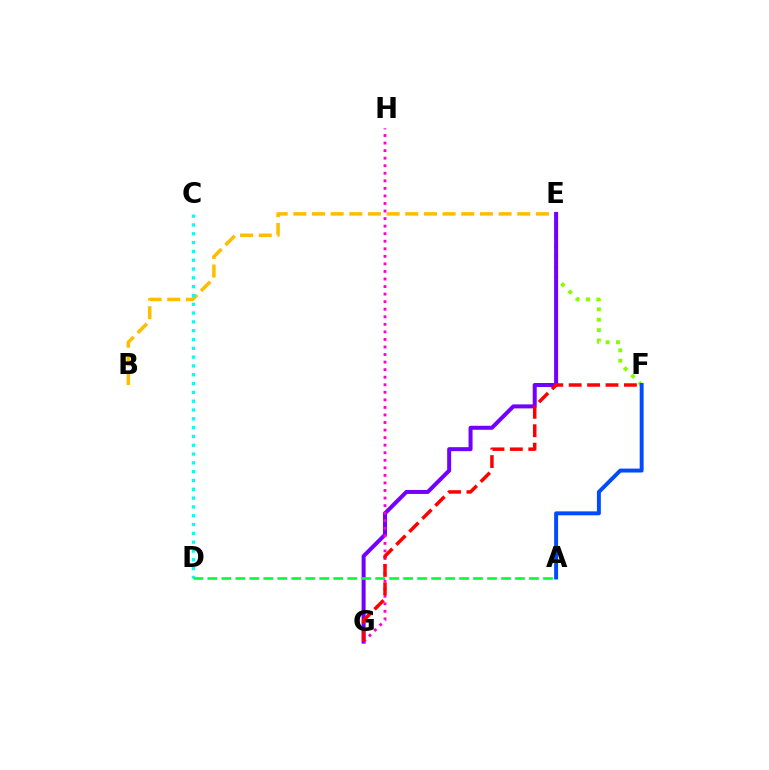{('B', 'E'): [{'color': '#ffbd00', 'line_style': 'dashed', 'thickness': 2.53}], ('E', 'F'): [{'color': '#84ff00', 'line_style': 'dotted', 'thickness': 2.82}], ('C', 'D'): [{'color': '#00fff6', 'line_style': 'dotted', 'thickness': 2.39}], ('E', 'G'): [{'color': '#7200ff', 'line_style': 'solid', 'thickness': 2.88}], ('A', 'D'): [{'color': '#00ff39', 'line_style': 'dashed', 'thickness': 1.9}], ('G', 'H'): [{'color': '#ff00cf', 'line_style': 'dotted', 'thickness': 2.05}], ('A', 'F'): [{'color': '#004bff', 'line_style': 'solid', 'thickness': 2.83}], ('F', 'G'): [{'color': '#ff0000', 'line_style': 'dashed', 'thickness': 2.5}]}